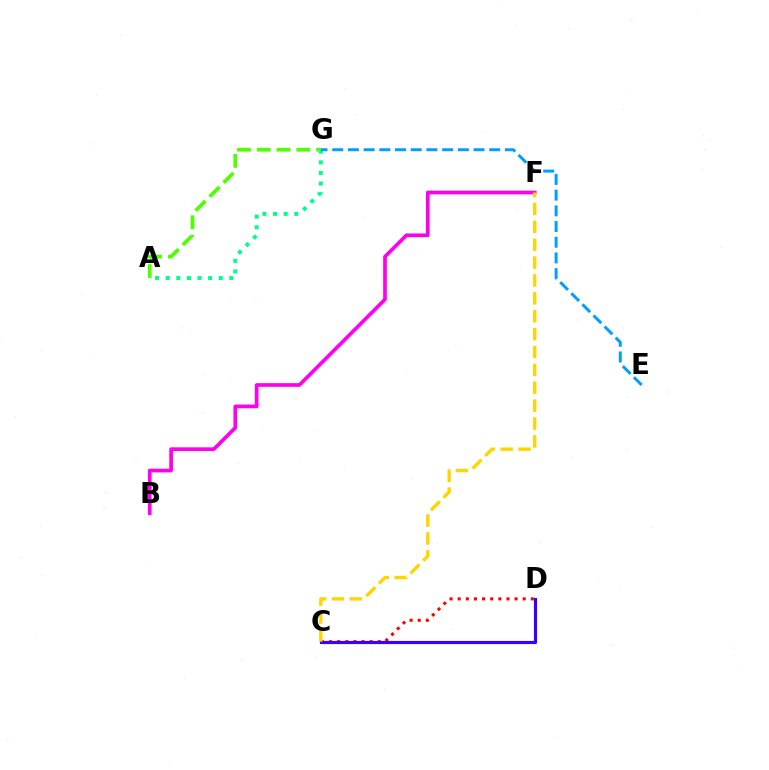{('B', 'F'): [{'color': '#ff00ed', 'line_style': 'solid', 'thickness': 2.65}], ('C', 'D'): [{'color': '#ff0000', 'line_style': 'dotted', 'thickness': 2.21}, {'color': '#3700ff', 'line_style': 'solid', 'thickness': 2.28}], ('A', 'G'): [{'color': '#00ff86', 'line_style': 'dotted', 'thickness': 2.88}, {'color': '#4fff00', 'line_style': 'dashed', 'thickness': 2.69}], ('C', 'F'): [{'color': '#ffd500', 'line_style': 'dashed', 'thickness': 2.43}], ('E', 'G'): [{'color': '#009eff', 'line_style': 'dashed', 'thickness': 2.13}]}